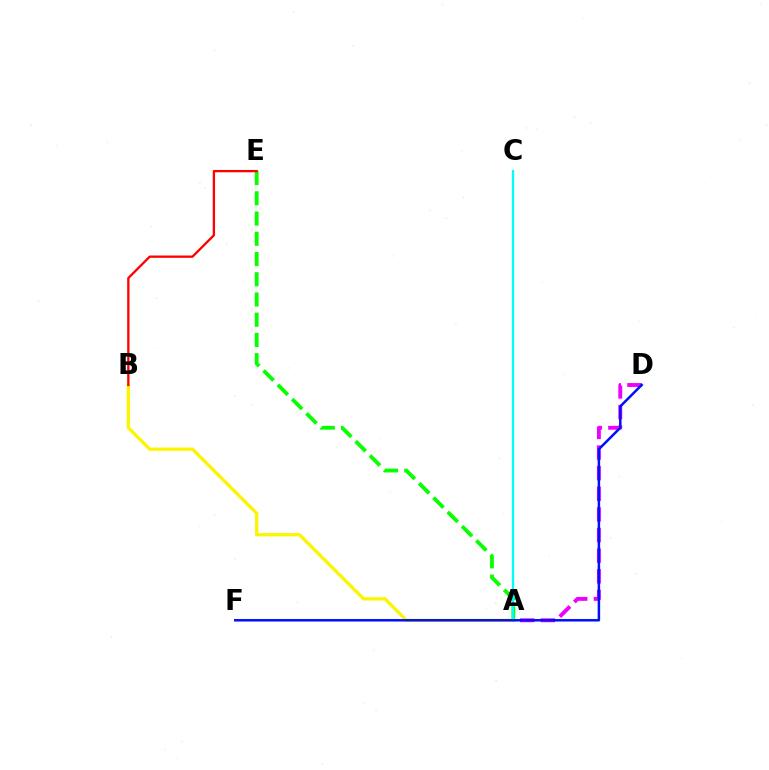{('A', 'D'): [{'color': '#ee00ff', 'line_style': 'dashed', 'thickness': 2.8}], ('A', 'E'): [{'color': '#08ff00', 'line_style': 'dashed', 'thickness': 2.75}], ('A', 'B'): [{'color': '#fcf500', 'line_style': 'solid', 'thickness': 2.37}], ('A', 'C'): [{'color': '#00fff6', 'line_style': 'solid', 'thickness': 1.64}], ('D', 'F'): [{'color': '#0010ff', 'line_style': 'solid', 'thickness': 1.8}], ('B', 'E'): [{'color': '#ff0000', 'line_style': 'solid', 'thickness': 1.66}]}